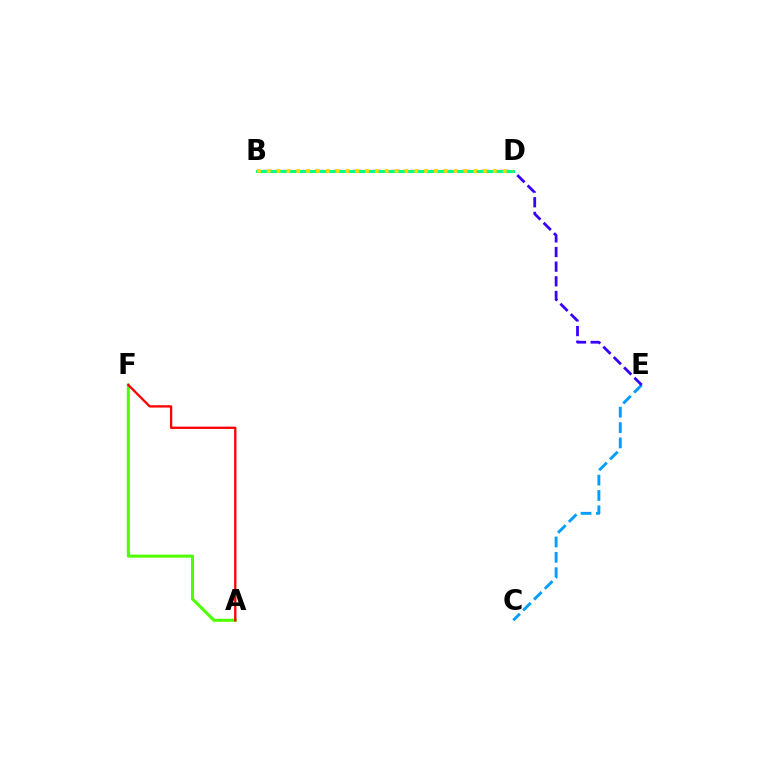{('C', 'E'): [{'color': '#009eff', 'line_style': 'dashed', 'thickness': 2.09}], ('B', 'D'): [{'color': '#ff00ed', 'line_style': 'dotted', 'thickness': 1.74}, {'color': '#00ff86', 'line_style': 'solid', 'thickness': 2.22}, {'color': '#ffd500', 'line_style': 'dotted', 'thickness': 2.67}], ('D', 'E'): [{'color': '#3700ff', 'line_style': 'dashed', 'thickness': 1.99}], ('A', 'F'): [{'color': '#4fff00', 'line_style': 'solid', 'thickness': 2.2}, {'color': '#ff0000', 'line_style': 'solid', 'thickness': 1.66}]}